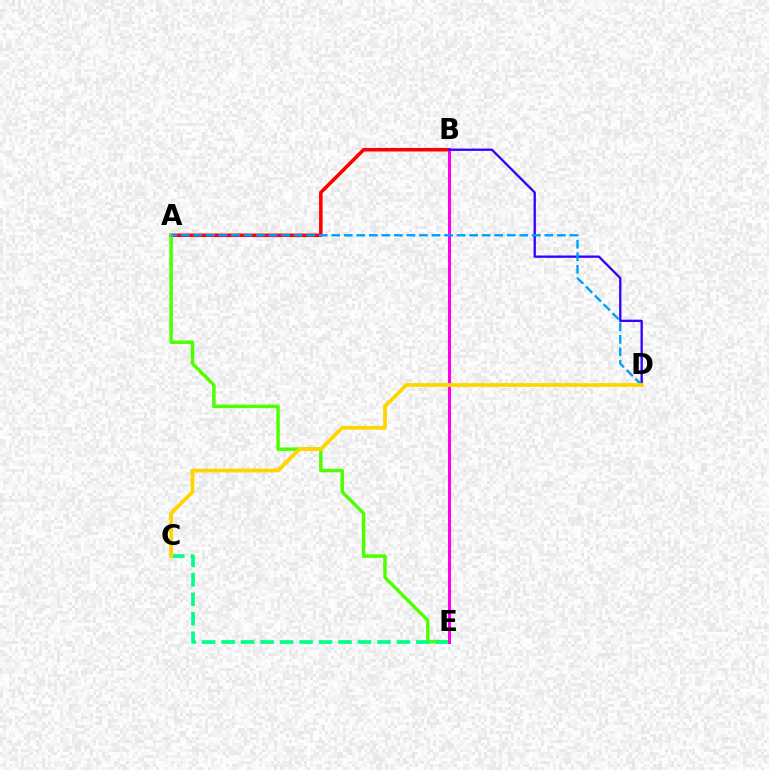{('A', 'B'): [{'color': '#ff0000', 'line_style': 'solid', 'thickness': 2.55}], ('A', 'E'): [{'color': '#4fff00', 'line_style': 'solid', 'thickness': 2.49}], ('C', 'E'): [{'color': '#00ff86', 'line_style': 'dashed', 'thickness': 2.65}], ('B', 'E'): [{'color': '#ff00ed', 'line_style': 'solid', 'thickness': 2.17}], ('B', 'D'): [{'color': '#3700ff', 'line_style': 'solid', 'thickness': 1.68}], ('A', 'D'): [{'color': '#009eff', 'line_style': 'dashed', 'thickness': 1.7}], ('C', 'D'): [{'color': '#ffd500', 'line_style': 'solid', 'thickness': 2.71}]}